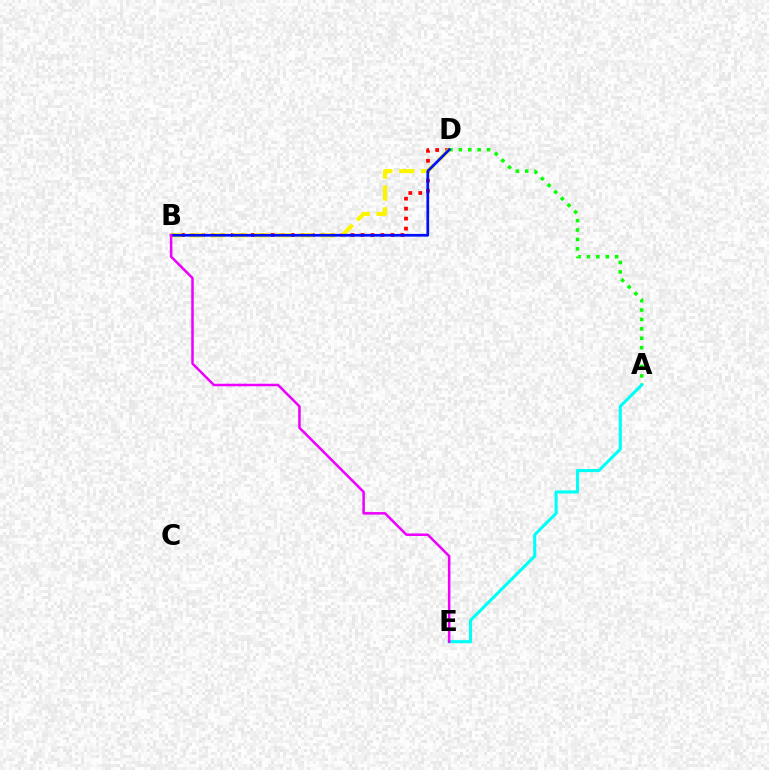{('A', 'D'): [{'color': '#08ff00', 'line_style': 'dotted', 'thickness': 2.56}], ('A', 'E'): [{'color': '#00fff6', 'line_style': 'solid', 'thickness': 2.24}], ('B', 'D'): [{'color': '#ff0000', 'line_style': 'dotted', 'thickness': 2.71}, {'color': '#fcf500', 'line_style': 'dashed', 'thickness': 2.97}, {'color': '#0010ff', 'line_style': 'solid', 'thickness': 1.96}], ('B', 'E'): [{'color': '#ee00ff', 'line_style': 'solid', 'thickness': 1.81}]}